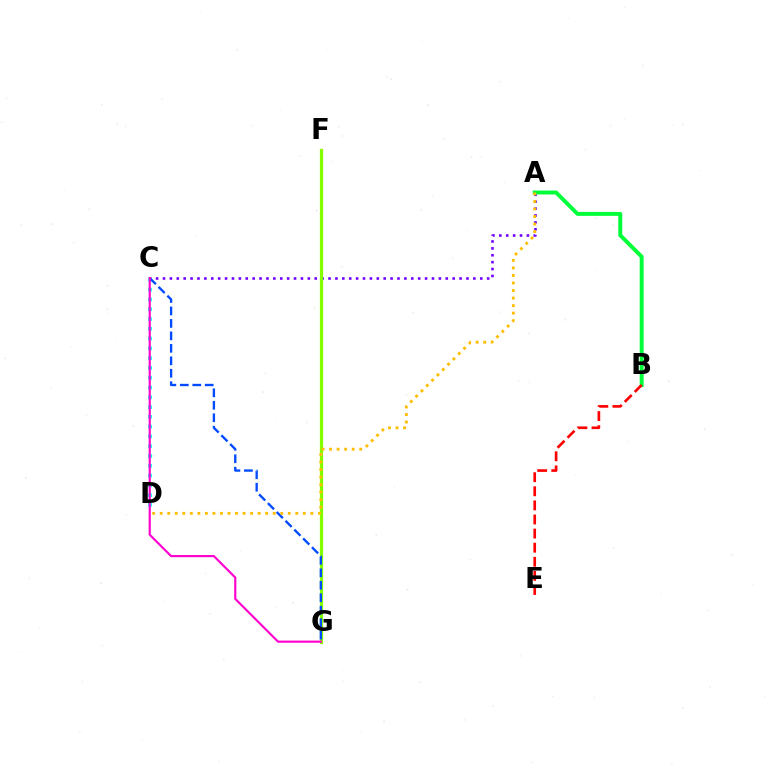{('C', 'D'): [{'color': '#00fff6', 'line_style': 'dotted', 'thickness': 2.66}], ('A', 'C'): [{'color': '#7200ff', 'line_style': 'dotted', 'thickness': 1.87}], ('F', 'G'): [{'color': '#84ff00', 'line_style': 'solid', 'thickness': 2.31}], ('C', 'G'): [{'color': '#004bff', 'line_style': 'dashed', 'thickness': 1.69}, {'color': '#ff00cf', 'line_style': 'solid', 'thickness': 1.55}], ('A', 'B'): [{'color': '#00ff39', 'line_style': 'solid', 'thickness': 2.84}], ('B', 'E'): [{'color': '#ff0000', 'line_style': 'dashed', 'thickness': 1.92}], ('A', 'D'): [{'color': '#ffbd00', 'line_style': 'dotted', 'thickness': 2.05}]}